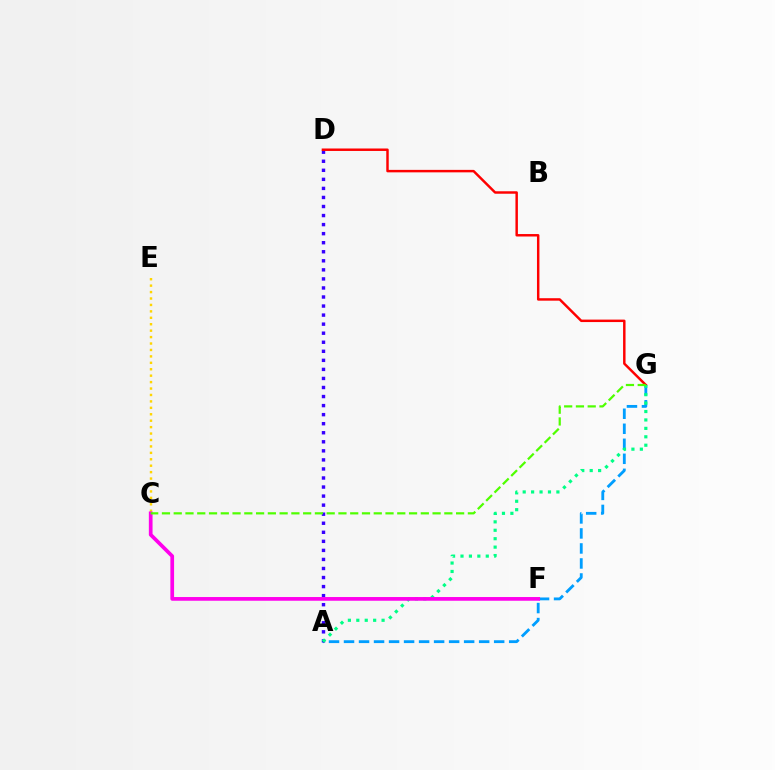{('C', 'E'): [{'color': '#ffd500', 'line_style': 'dotted', 'thickness': 1.75}], ('A', 'G'): [{'color': '#009eff', 'line_style': 'dashed', 'thickness': 2.04}, {'color': '#00ff86', 'line_style': 'dotted', 'thickness': 2.29}], ('A', 'D'): [{'color': '#3700ff', 'line_style': 'dotted', 'thickness': 2.46}], ('D', 'G'): [{'color': '#ff0000', 'line_style': 'solid', 'thickness': 1.77}], ('C', 'F'): [{'color': '#ff00ed', 'line_style': 'solid', 'thickness': 2.67}], ('C', 'G'): [{'color': '#4fff00', 'line_style': 'dashed', 'thickness': 1.6}]}